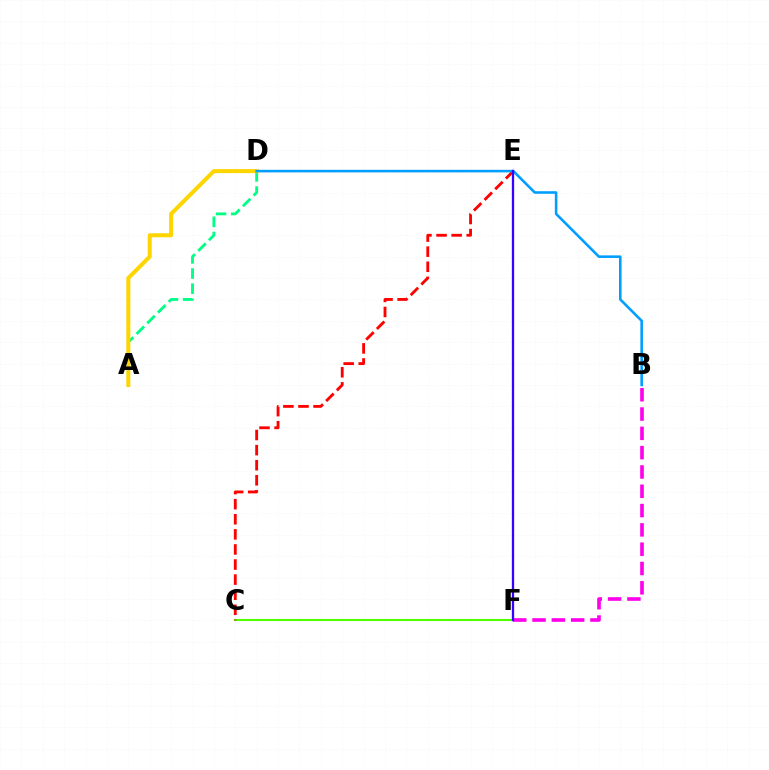{('A', 'D'): [{'color': '#00ff86', 'line_style': 'dashed', 'thickness': 2.06}, {'color': '#ffd500', 'line_style': 'solid', 'thickness': 2.9}], ('C', 'F'): [{'color': '#4fff00', 'line_style': 'solid', 'thickness': 1.51}], ('B', 'F'): [{'color': '#ff00ed', 'line_style': 'dashed', 'thickness': 2.62}], ('C', 'E'): [{'color': '#ff0000', 'line_style': 'dashed', 'thickness': 2.05}], ('B', 'D'): [{'color': '#009eff', 'line_style': 'solid', 'thickness': 1.86}], ('E', 'F'): [{'color': '#3700ff', 'line_style': 'solid', 'thickness': 1.65}]}